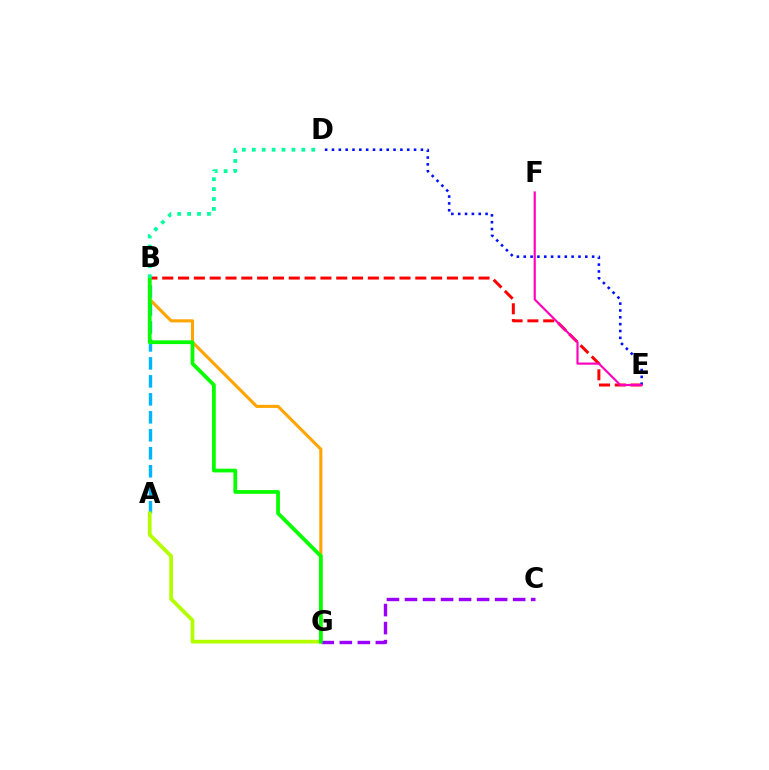{('B', 'E'): [{'color': '#ff0000', 'line_style': 'dashed', 'thickness': 2.15}], ('A', 'B'): [{'color': '#00b5ff', 'line_style': 'dashed', 'thickness': 2.44}], ('B', 'G'): [{'color': '#ffa500', 'line_style': 'solid', 'thickness': 2.23}, {'color': '#08ff00', 'line_style': 'solid', 'thickness': 2.71}], ('A', 'G'): [{'color': '#b3ff00', 'line_style': 'solid', 'thickness': 2.71}], ('C', 'G'): [{'color': '#9b00ff', 'line_style': 'dashed', 'thickness': 2.45}], ('D', 'E'): [{'color': '#0010ff', 'line_style': 'dotted', 'thickness': 1.86}], ('E', 'F'): [{'color': '#ff00bd', 'line_style': 'solid', 'thickness': 1.55}], ('B', 'D'): [{'color': '#00ff9d', 'line_style': 'dotted', 'thickness': 2.69}]}